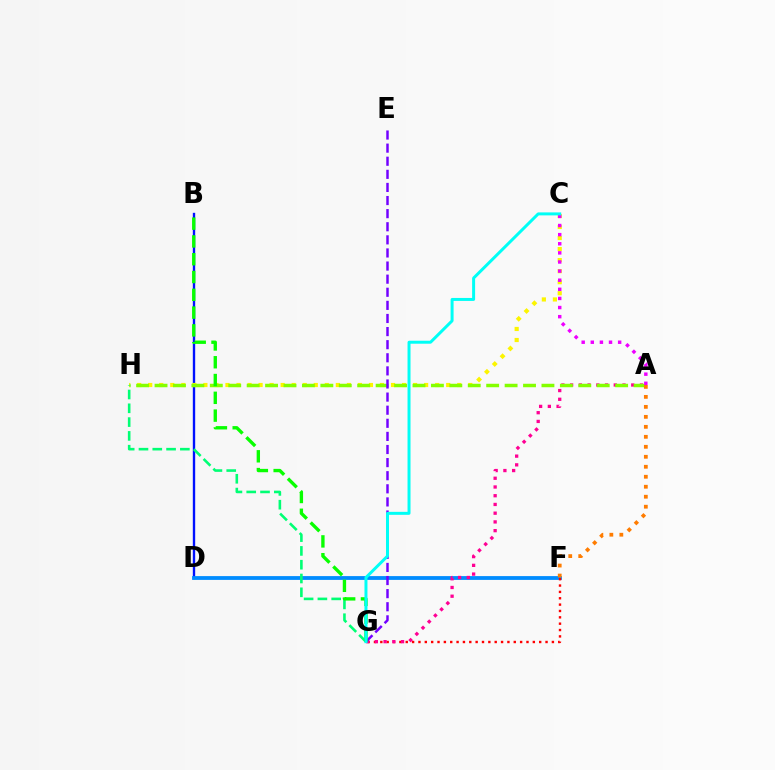{('B', 'D'): [{'color': '#0010ff', 'line_style': 'solid', 'thickness': 1.7}], ('D', 'F'): [{'color': '#008cff', 'line_style': 'solid', 'thickness': 2.74}], ('C', 'H'): [{'color': '#fcf500', 'line_style': 'dotted', 'thickness': 3.0}], ('F', 'G'): [{'color': '#ff0000', 'line_style': 'dotted', 'thickness': 1.73}], ('A', 'G'): [{'color': '#ff0094', 'line_style': 'dotted', 'thickness': 2.37}], ('A', 'H'): [{'color': '#84ff00', 'line_style': 'dashed', 'thickness': 2.5}], ('G', 'H'): [{'color': '#00ff74', 'line_style': 'dashed', 'thickness': 1.87}], ('E', 'G'): [{'color': '#7200ff', 'line_style': 'dashed', 'thickness': 1.78}], ('A', 'C'): [{'color': '#ee00ff', 'line_style': 'dotted', 'thickness': 2.48}], ('A', 'F'): [{'color': '#ff7c00', 'line_style': 'dotted', 'thickness': 2.71}], ('B', 'G'): [{'color': '#08ff00', 'line_style': 'dashed', 'thickness': 2.42}], ('C', 'G'): [{'color': '#00fff6', 'line_style': 'solid', 'thickness': 2.15}]}